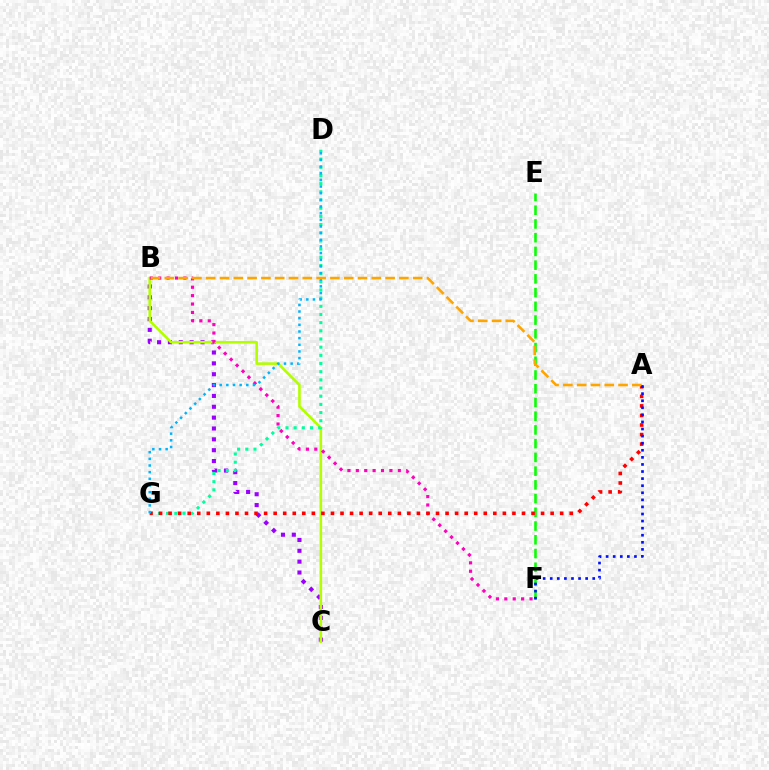{('B', 'C'): [{'color': '#9b00ff', 'line_style': 'dotted', 'thickness': 2.95}, {'color': '#b3ff00', 'line_style': 'solid', 'thickness': 1.88}], ('D', 'G'): [{'color': '#00ff9d', 'line_style': 'dotted', 'thickness': 2.22}, {'color': '#00b5ff', 'line_style': 'dotted', 'thickness': 1.81}], ('E', 'F'): [{'color': '#08ff00', 'line_style': 'dashed', 'thickness': 1.87}], ('B', 'F'): [{'color': '#ff00bd', 'line_style': 'dotted', 'thickness': 2.28}], ('A', 'G'): [{'color': '#ff0000', 'line_style': 'dotted', 'thickness': 2.59}], ('A', 'B'): [{'color': '#ffa500', 'line_style': 'dashed', 'thickness': 1.87}], ('A', 'F'): [{'color': '#0010ff', 'line_style': 'dotted', 'thickness': 1.92}]}